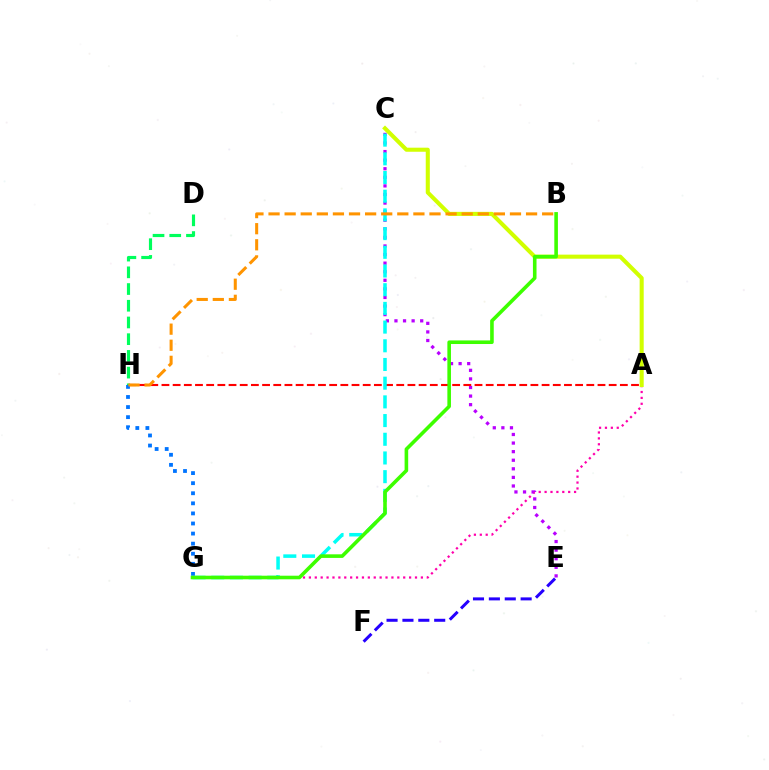{('A', 'G'): [{'color': '#ff00ac', 'line_style': 'dotted', 'thickness': 1.6}], ('C', 'E'): [{'color': '#b900ff', 'line_style': 'dotted', 'thickness': 2.33}], ('A', 'H'): [{'color': '#ff0000', 'line_style': 'dashed', 'thickness': 1.52}], ('C', 'G'): [{'color': '#00fff6', 'line_style': 'dashed', 'thickness': 2.54}], ('D', 'H'): [{'color': '#00ff5c', 'line_style': 'dashed', 'thickness': 2.27}], ('A', 'C'): [{'color': '#d1ff00', 'line_style': 'solid', 'thickness': 2.93}], ('G', 'H'): [{'color': '#0074ff', 'line_style': 'dotted', 'thickness': 2.74}], ('E', 'F'): [{'color': '#2500ff', 'line_style': 'dashed', 'thickness': 2.16}], ('B', 'H'): [{'color': '#ff9400', 'line_style': 'dashed', 'thickness': 2.19}], ('B', 'G'): [{'color': '#3dff00', 'line_style': 'solid', 'thickness': 2.59}]}